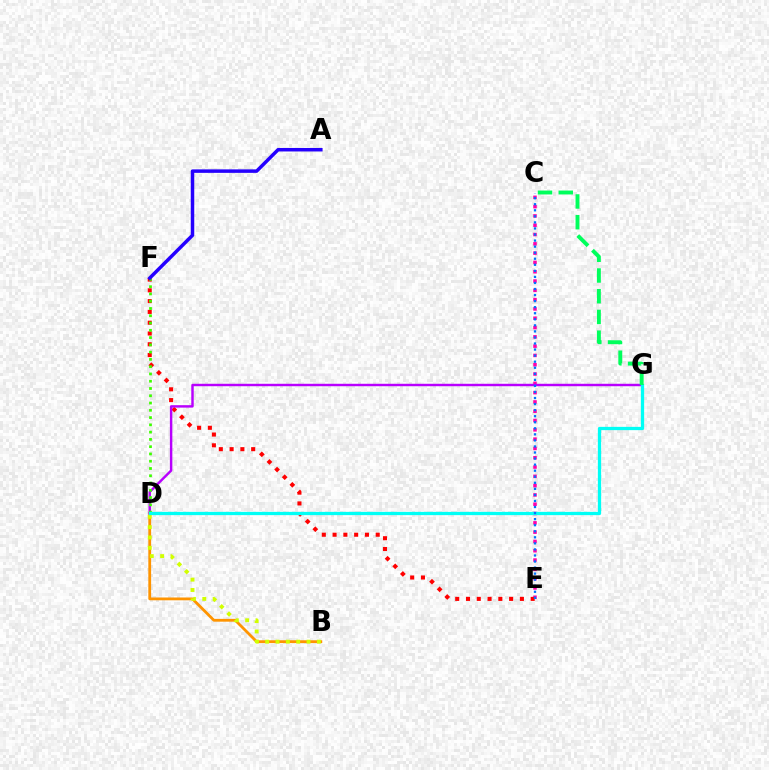{('C', 'E'): [{'color': '#ff00ac', 'line_style': 'dotted', 'thickness': 2.53}, {'color': '#0074ff', 'line_style': 'dotted', 'thickness': 1.65}], ('E', 'F'): [{'color': '#ff0000', 'line_style': 'dotted', 'thickness': 2.93}], ('B', 'D'): [{'color': '#ff9400', 'line_style': 'solid', 'thickness': 2.01}, {'color': '#d1ff00', 'line_style': 'dotted', 'thickness': 2.81}], ('D', 'G'): [{'color': '#b900ff', 'line_style': 'solid', 'thickness': 1.76}, {'color': '#00fff6', 'line_style': 'solid', 'thickness': 2.36}], ('D', 'F'): [{'color': '#3dff00', 'line_style': 'dotted', 'thickness': 1.98}], ('A', 'F'): [{'color': '#2500ff', 'line_style': 'solid', 'thickness': 2.51}], ('C', 'G'): [{'color': '#00ff5c', 'line_style': 'dashed', 'thickness': 2.81}]}